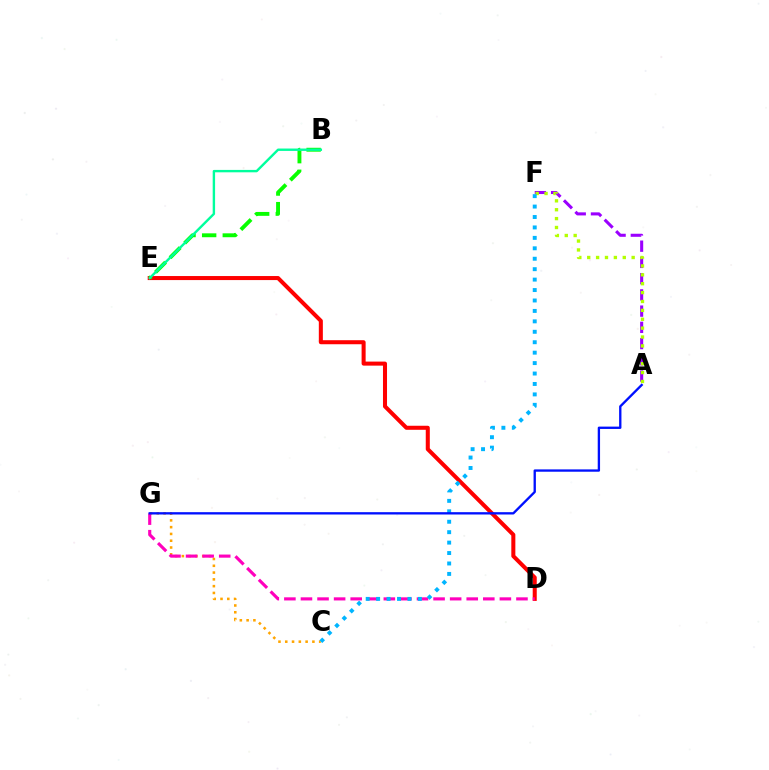{('D', 'E'): [{'color': '#ff0000', 'line_style': 'solid', 'thickness': 2.91}], ('A', 'F'): [{'color': '#9b00ff', 'line_style': 'dashed', 'thickness': 2.21}, {'color': '#b3ff00', 'line_style': 'dotted', 'thickness': 2.41}], ('C', 'G'): [{'color': '#ffa500', 'line_style': 'dotted', 'thickness': 1.84}], ('D', 'G'): [{'color': '#ff00bd', 'line_style': 'dashed', 'thickness': 2.25}], ('B', 'E'): [{'color': '#08ff00', 'line_style': 'dashed', 'thickness': 2.8}, {'color': '#00ff9d', 'line_style': 'solid', 'thickness': 1.72}], ('C', 'F'): [{'color': '#00b5ff', 'line_style': 'dotted', 'thickness': 2.84}], ('A', 'G'): [{'color': '#0010ff', 'line_style': 'solid', 'thickness': 1.68}]}